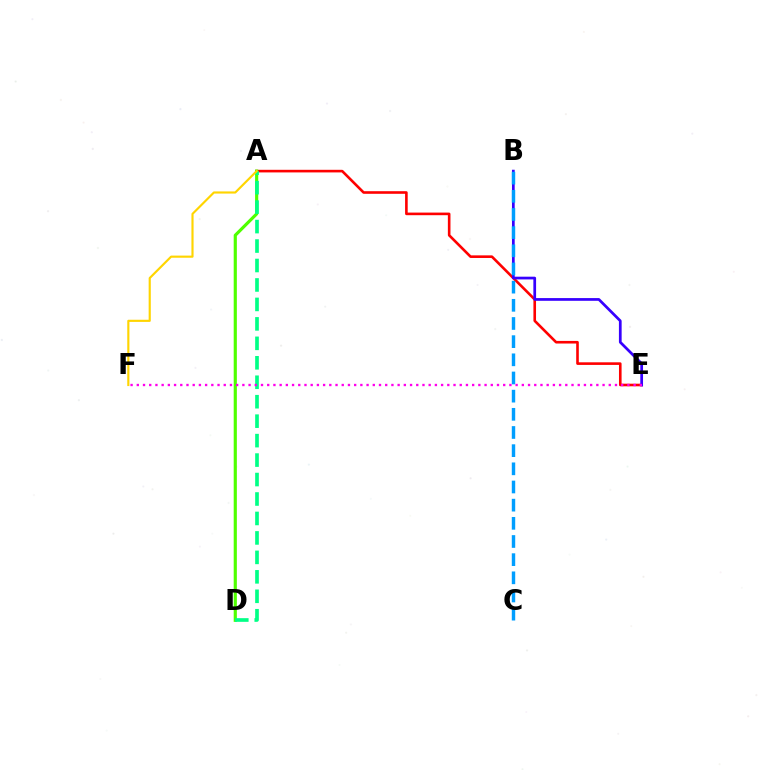{('A', 'E'): [{'color': '#ff0000', 'line_style': 'solid', 'thickness': 1.88}], ('A', 'D'): [{'color': '#4fff00', 'line_style': 'solid', 'thickness': 2.28}, {'color': '#00ff86', 'line_style': 'dashed', 'thickness': 2.64}], ('B', 'E'): [{'color': '#3700ff', 'line_style': 'solid', 'thickness': 1.96}], ('B', 'C'): [{'color': '#009eff', 'line_style': 'dashed', 'thickness': 2.47}], ('A', 'F'): [{'color': '#ffd500', 'line_style': 'solid', 'thickness': 1.55}], ('E', 'F'): [{'color': '#ff00ed', 'line_style': 'dotted', 'thickness': 1.69}]}